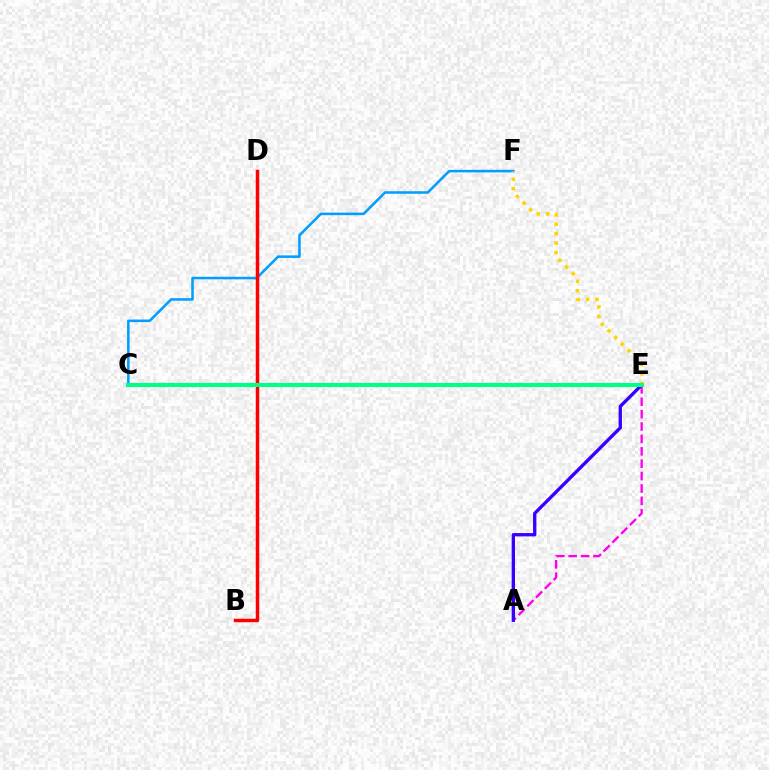{('C', 'F'): [{'color': '#009eff', 'line_style': 'solid', 'thickness': 1.83}], ('A', 'E'): [{'color': '#ff00ed', 'line_style': 'dashed', 'thickness': 1.68}, {'color': '#3700ff', 'line_style': 'solid', 'thickness': 2.4}], ('B', 'D'): [{'color': '#ff0000', 'line_style': 'solid', 'thickness': 2.51}], ('C', 'E'): [{'color': '#4fff00', 'line_style': 'dotted', 'thickness': 2.62}, {'color': '#00ff86', 'line_style': 'solid', 'thickness': 2.94}], ('E', 'F'): [{'color': '#ffd500', 'line_style': 'dotted', 'thickness': 2.56}]}